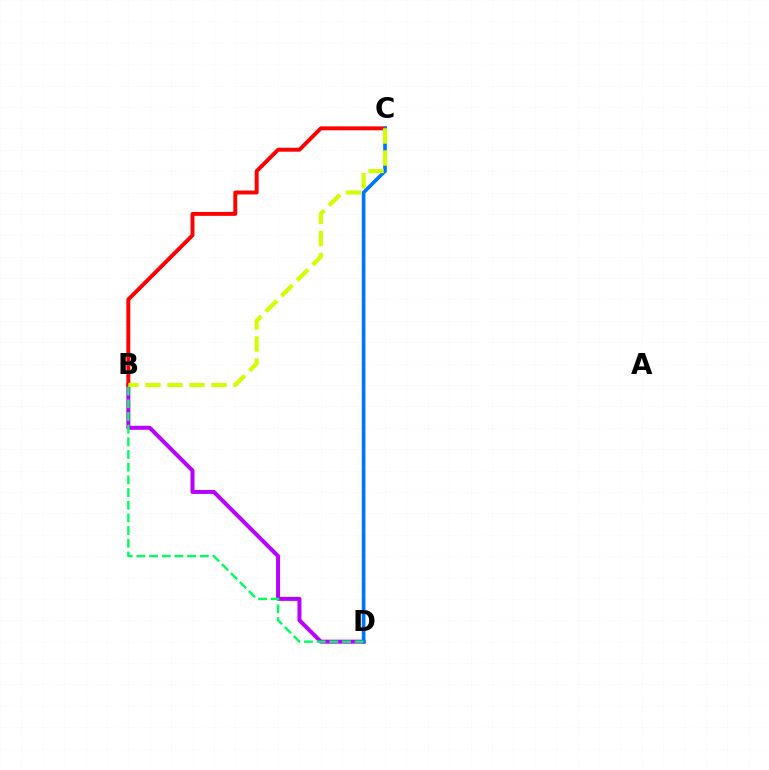{('B', 'D'): [{'color': '#b900ff', 'line_style': 'solid', 'thickness': 2.88}, {'color': '#00ff5c', 'line_style': 'dashed', 'thickness': 1.72}], ('B', 'C'): [{'color': '#ff0000', 'line_style': 'solid', 'thickness': 2.82}, {'color': '#d1ff00', 'line_style': 'dashed', 'thickness': 2.99}], ('C', 'D'): [{'color': '#0074ff', 'line_style': 'solid', 'thickness': 2.63}]}